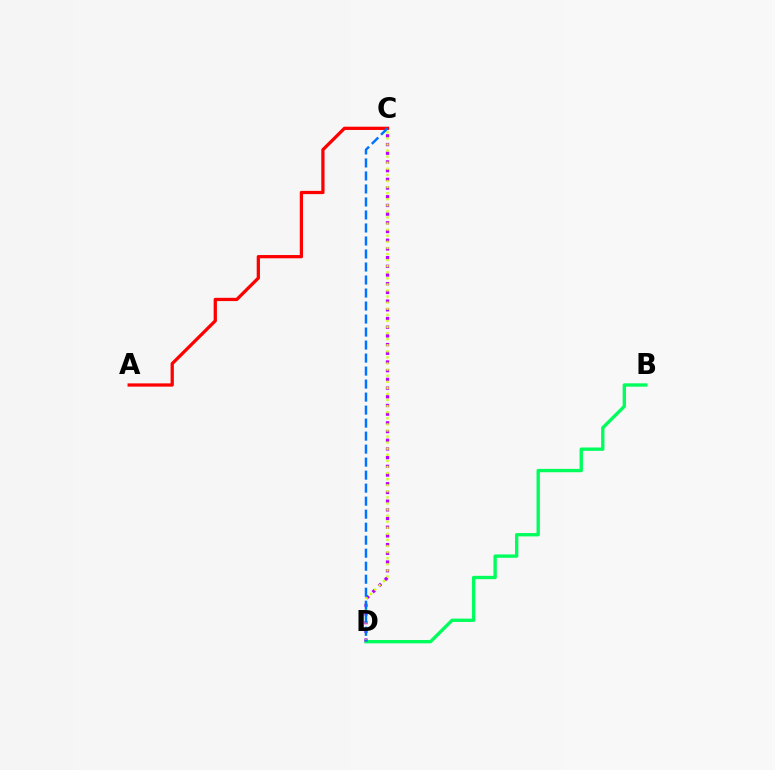{('B', 'D'): [{'color': '#00ff5c', 'line_style': 'solid', 'thickness': 2.41}], ('C', 'D'): [{'color': '#b900ff', 'line_style': 'dotted', 'thickness': 2.36}, {'color': '#d1ff00', 'line_style': 'dotted', 'thickness': 1.65}, {'color': '#0074ff', 'line_style': 'dashed', 'thickness': 1.77}], ('A', 'C'): [{'color': '#ff0000', 'line_style': 'solid', 'thickness': 2.35}]}